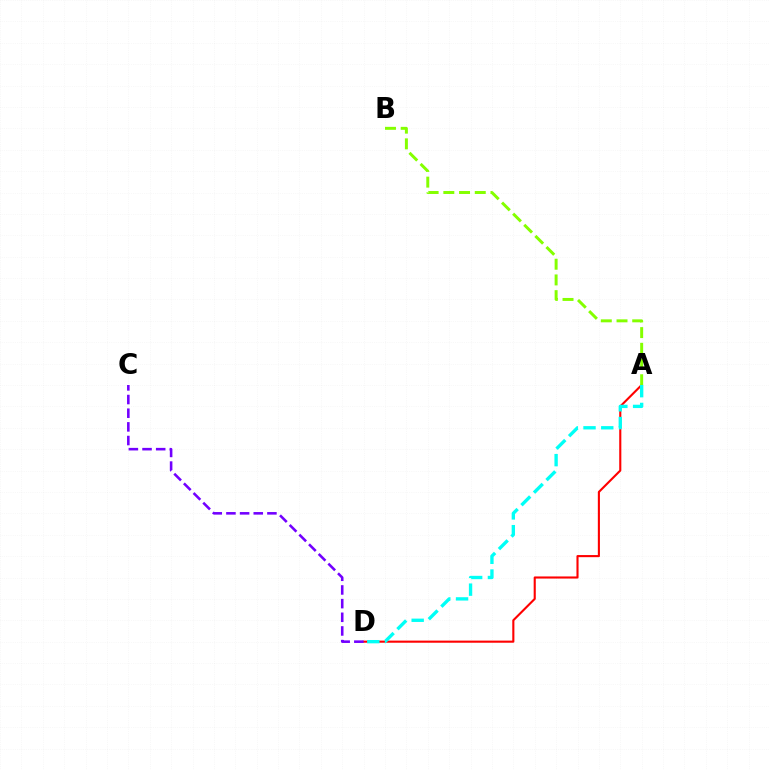{('A', 'D'): [{'color': '#ff0000', 'line_style': 'solid', 'thickness': 1.52}, {'color': '#00fff6', 'line_style': 'dashed', 'thickness': 2.41}], ('C', 'D'): [{'color': '#7200ff', 'line_style': 'dashed', 'thickness': 1.86}], ('A', 'B'): [{'color': '#84ff00', 'line_style': 'dashed', 'thickness': 2.13}]}